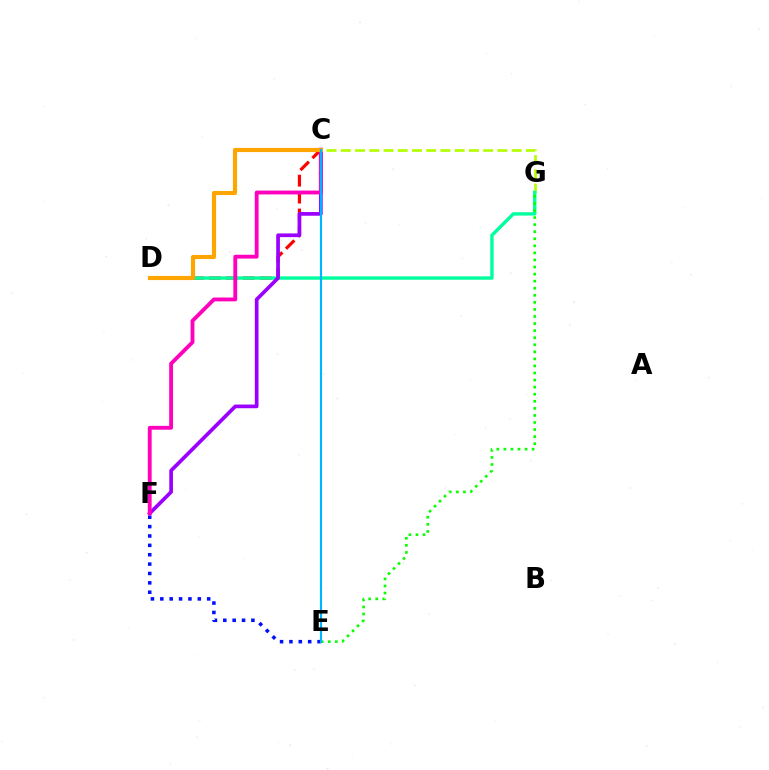{('C', 'G'): [{'color': '#b3ff00', 'line_style': 'dashed', 'thickness': 1.93}], ('E', 'F'): [{'color': '#0010ff', 'line_style': 'dotted', 'thickness': 2.55}], ('C', 'D'): [{'color': '#ff0000', 'line_style': 'dashed', 'thickness': 2.3}, {'color': '#ffa500', 'line_style': 'solid', 'thickness': 2.99}], ('D', 'G'): [{'color': '#00ff9d', 'line_style': 'solid', 'thickness': 2.44}], ('C', 'F'): [{'color': '#9b00ff', 'line_style': 'solid', 'thickness': 2.66}, {'color': '#ff00bd', 'line_style': 'solid', 'thickness': 2.77}], ('E', 'G'): [{'color': '#08ff00', 'line_style': 'dotted', 'thickness': 1.92}], ('C', 'E'): [{'color': '#00b5ff', 'line_style': 'solid', 'thickness': 1.56}]}